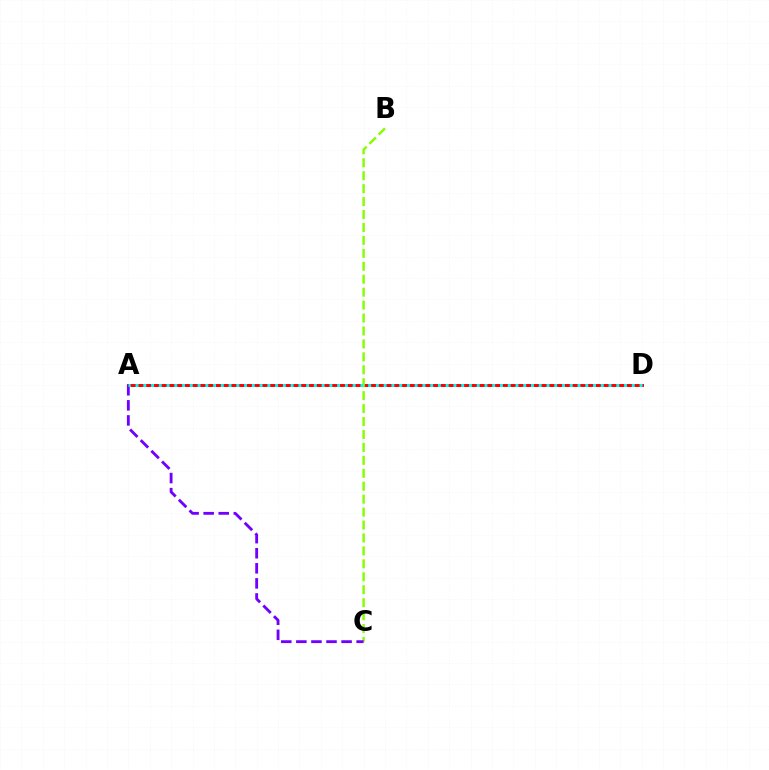{('A', 'D'): [{'color': '#ff0000', 'line_style': 'solid', 'thickness': 2.13}, {'color': '#00fff6', 'line_style': 'dotted', 'thickness': 2.11}], ('B', 'C'): [{'color': '#84ff00', 'line_style': 'dashed', 'thickness': 1.76}], ('A', 'C'): [{'color': '#7200ff', 'line_style': 'dashed', 'thickness': 2.05}]}